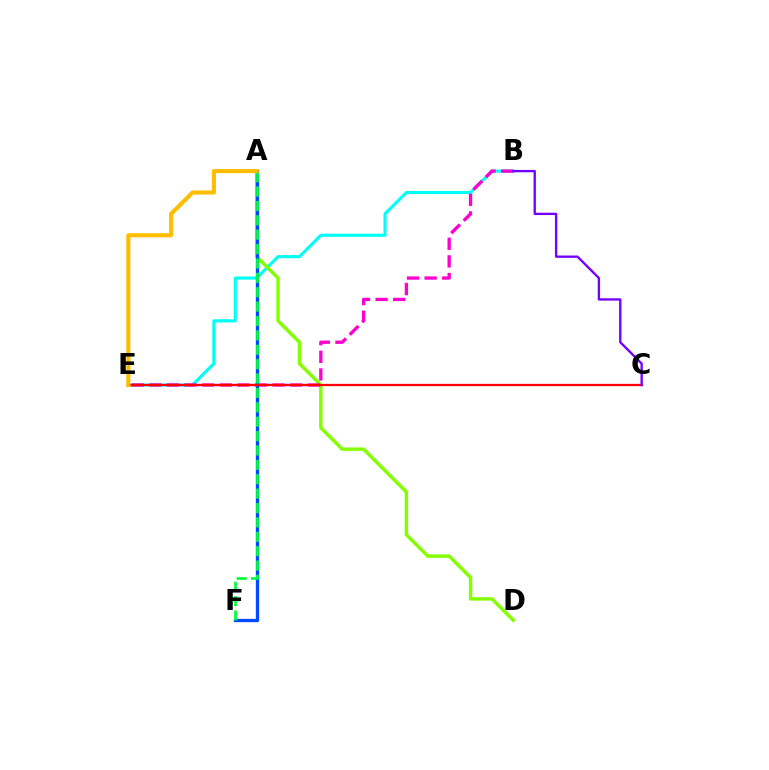{('B', 'E'): [{'color': '#00fff6', 'line_style': 'solid', 'thickness': 2.25}, {'color': '#ff00cf', 'line_style': 'dashed', 'thickness': 2.39}], ('A', 'D'): [{'color': '#84ff00', 'line_style': 'solid', 'thickness': 2.48}], ('A', 'F'): [{'color': '#004bff', 'line_style': 'solid', 'thickness': 2.39}, {'color': '#00ff39', 'line_style': 'dashed', 'thickness': 1.95}], ('C', 'E'): [{'color': '#ff0000', 'line_style': 'solid', 'thickness': 1.64}], ('A', 'E'): [{'color': '#ffbd00', 'line_style': 'solid', 'thickness': 2.96}], ('B', 'C'): [{'color': '#7200ff', 'line_style': 'solid', 'thickness': 1.68}]}